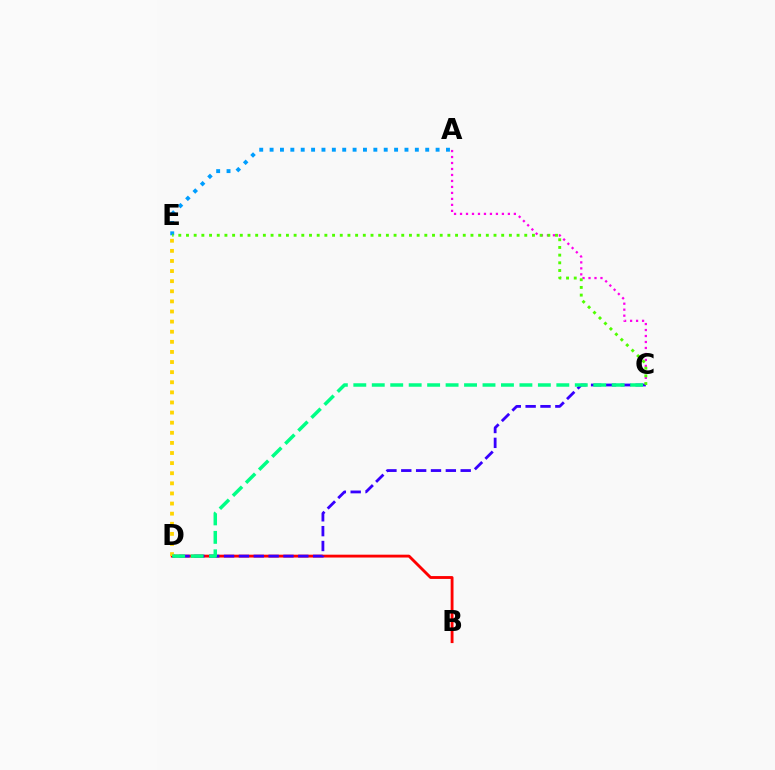{('B', 'D'): [{'color': '#ff0000', 'line_style': 'solid', 'thickness': 2.05}], ('A', 'C'): [{'color': '#ff00ed', 'line_style': 'dotted', 'thickness': 1.63}], ('C', 'D'): [{'color': '#3700ff', 'line_style': 'dashed', 'thickness': 2.02}, {'color': '#00ff86', 'line_style': 'dashed', 'thickness': 2.51}], ('D', 'E'): [{'color': '#ffd500', 'line_style': 'dotted', 'thickness': 2.75}], ('A', 'E'): [{'color': '#009eff', 'line_style': 'dotted', 'thickness': 2.82}], ('C', 'E'): [{'color': '#4fff00', 'line_style': 'dotted', 'thickness': 2.09}]}